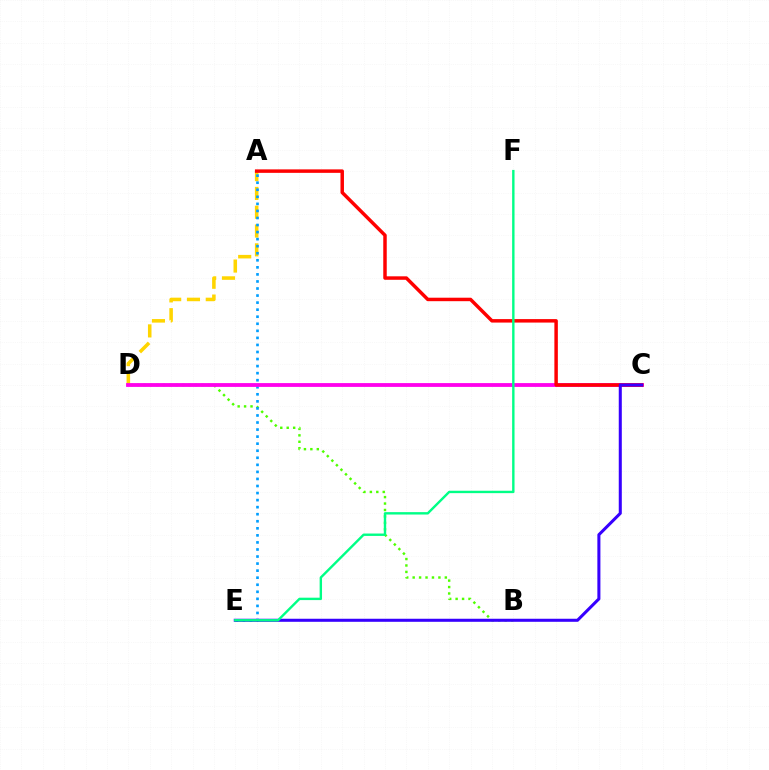{('A', 'D'): [{'color': '#ffd500', 'line_style': 'dashed', 'thickness': 2.55}], ('B', 'D'): [{'color': '#4fff00', 'line_style': 'dotted', 'thickness': 1.75}], ('A', 'E'): [{'color': '#009eff', 'line_style': 'dotted', 'thickness': 1.92}], ('C', 'D'): [{'color': '#ff00ed', 'line_style': 'solid', 'thickness': 2.74}], ('A', 'C'): [{'color': '#ff0000', 'line_style': 'solid', 'thickness': 2.5}], ('C', 'E'): [{'color': '#3700ff', 'line_style': 'solid', 'thickness': 2.19}], ('E', 'F'): [{'color': '#00ff86', 'line_style': 'solid', 'thickness': 1.73}]}